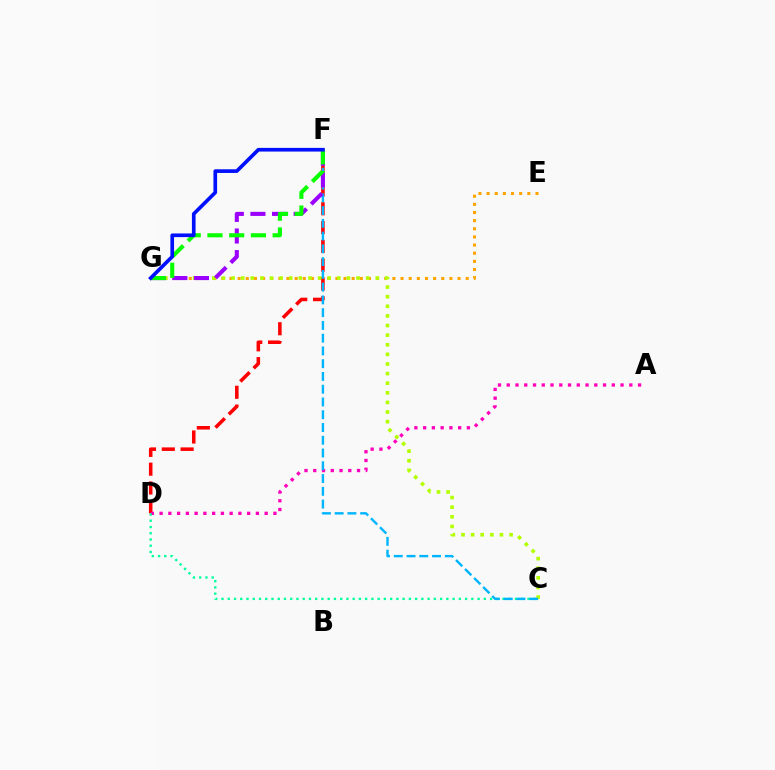{('E', 'G'): [{'color': '#ffa500', 'line_style': 'dotted', 'thickness': 2.21}], ('D', 'F'): [{'color': '#ff0000', 'line_style': 'dashed', 'thickness': 2.55}], ('A', 'D'): [{'color': '#ff00bd', 'line_style': 'dotted', 'thickness': 2.38}], ('C', 'D'): [{'color': '#00ff9d', 'line_style': 'dotted', 'thickness': 1.7}], ('C', 'G'): [{'color': '#b3ff00', 'line_style': 'dotted', 'thickness': 2.61}], ('C', 'F'): [{'color': '#00b5ff', 'line_style': 'dashed', 'thickness': 1.73}], ('F', 'G'): [{'color': '#9b00ff', 'line_style': 'dashed', 'thickness': 2.94}, {'color': '#08ff00', 'line_style': 'dashed', 'thickness': 2.95}, {'color': '#0010ff', 'line_style': 'solid', 'thickness': 2.64}]}